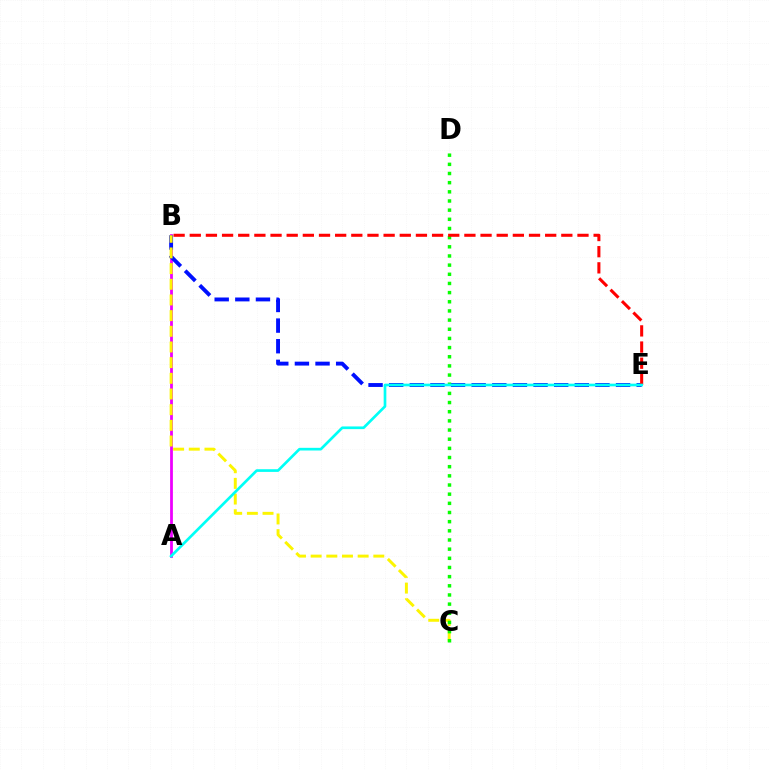{('A', 'B'): [{'color': '#ee00ff', 'line_style': 'solid', 'thickness': 2.0}], ('B', 'E'): [{'color': '#0010ff', 'line_style': 'dashed', 'thickness': 2.8}, {'color': '#ff0000', 'line_style': 'dashed', 'thickness': 2.19}], ('B', 'C'): [{'color': '#fcf500', 'line_style': 'dashed', 'thickness': 2.13}], ('C', 'D'): [{'color': '#08ff00', 'line_style': 'dotted', 'thickness': 2.49}], ('A', 'E'): [{'color': '#00fff6', 'line_style': 'solid', 'thickness': 1.93}]}